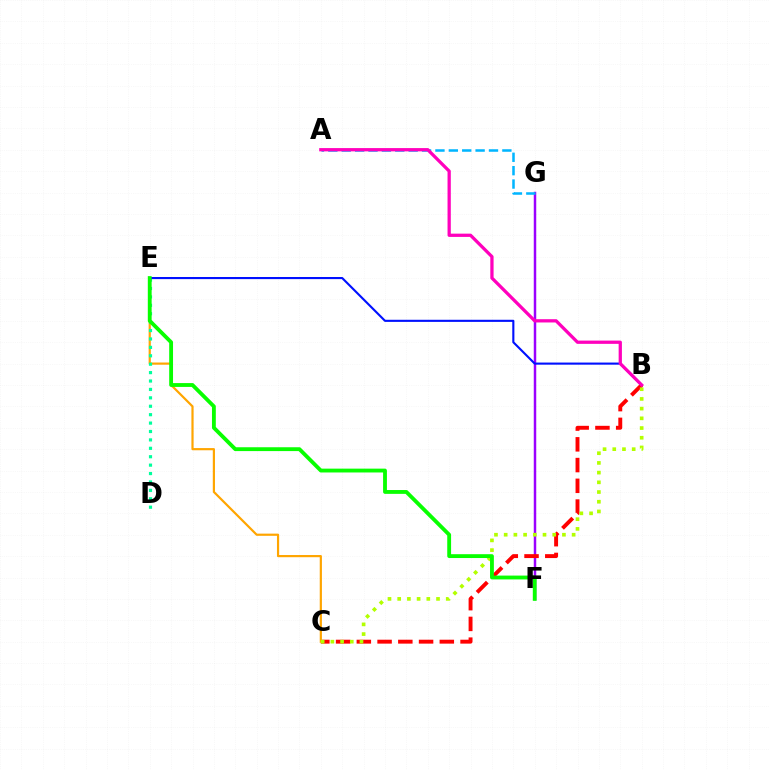{('F', 'G'): [{'color': '#9b00ff', 'line_style': 'solid', 'thickness': 1.78}], ('B', 'C'): [{'color': '#ff0000', 'line_style': 'dashed', 'thickness': 2.82}, {'color': '#b3ff00', 'line_style': 'dotted', 'thickness': 2.64}], ('C', 'E'): [{'color': '#ffa500', 'line_style': 'solid', 'thickness': 1.58}], ('A', 'G'): [{'color': '#00b5ff', 'line_style': 'dashed', 'thickness': 1.82}], ('D', 'E'): [{'color': '#00ff9d', 'line_style': 'dotted', 'thickness': 2.29}], ('B', 'E'): [{'color': '#0010ff', 'line_style': 'solid', 'thickness': 1.52}], ('E', 'F'): [{'color': '#08ff00', 'line_style': 'solid', 'thickness': 2.76}], ('A', 'B'): [{'color': '#ff00bd', 'line_style': 'solid', 'thickness': 2.35}]}